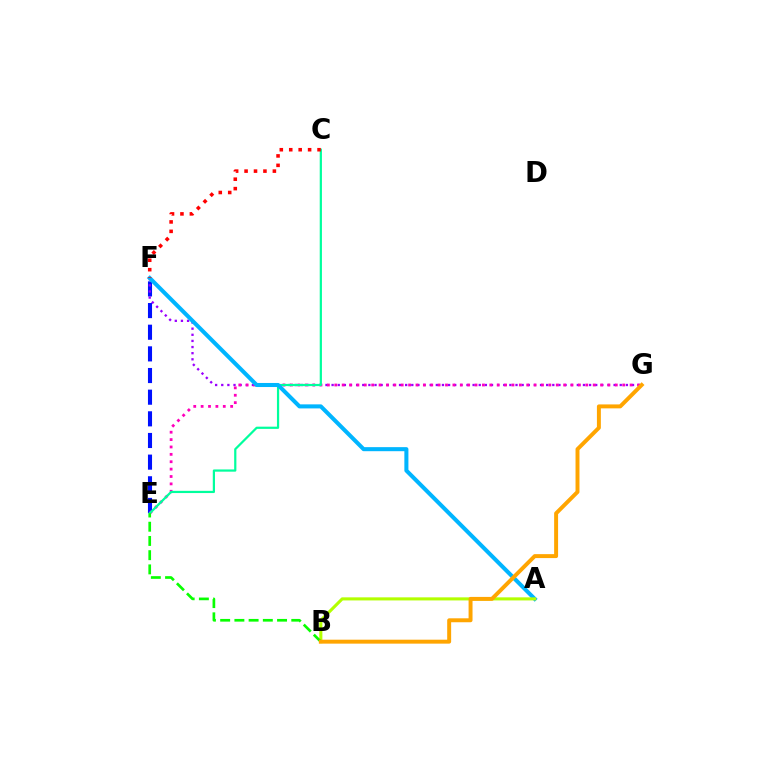{('E', 'F'): [{'color': '#0010ff', 'line_style': 'dashed', 'thickness': 2.94}], ('F', 'G'): [{'color': '#9b00ff', 'line_style': 'dotted', 'thickness': 1.67}], ('E', 'G'): [{'color': '#ff00bd', 'line_style': 'dotted', 'thickness': 2.01}], ('C', 'E'): [{'color': '#00ff9d', 'line_style': 'solid', 'thickness': 1.6}], ('A', 'F'): [{'color': '#00b5ff', 'line_style': 'solid', 'thickness': 2.92}], ('C', 'F'): [{'color': '#ff0000', 'line_style': 'dotted', 'thickness': 2.56}], ('A', 'B'): [{'color': '#b3ff00', 'line_style': 'solid', 'thickness': 2.22}], ('B', 'E'): [{'color': '#08ff00', 'line_style': 'dashed', 'thickness': 1.93}], ('B', 'G'): [{'color': '#ffa500', 'line_style': 'solid', 'thickness': 2.84}]}